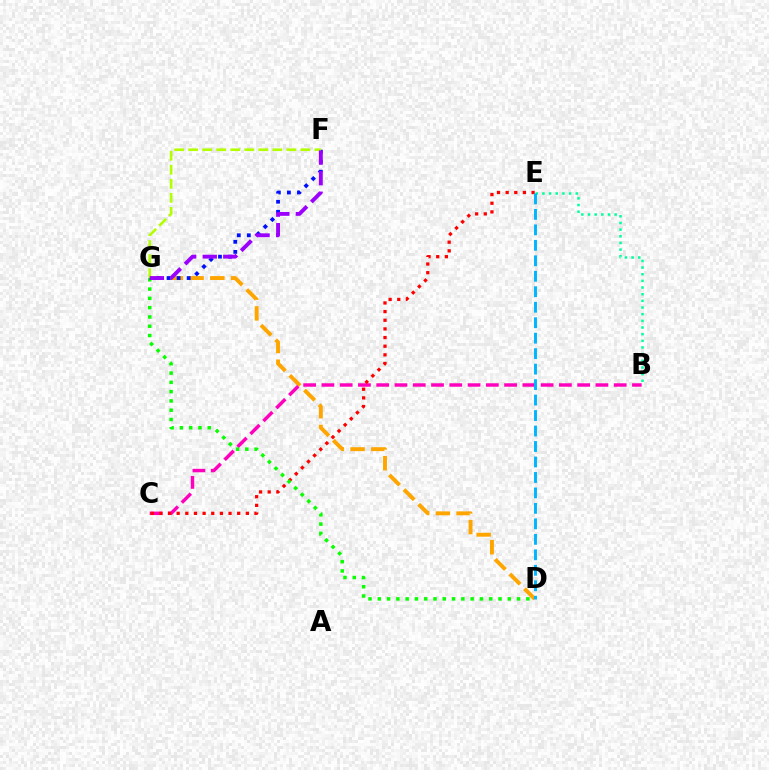{('D', 'G'): [{'color': '#ffa500', 'line_style': 'dashed', 'thickness': 2.82}, {'color': '#08ff00', 'line_style': 'dotted', 'thickness': 2.52}], ('B', 'E'): [{'color': '#00ff9d', 'line_style': 'dotted', 'thickness': 1.81}], ('B', 'C'): [{'color': '#ff00bd', 'line_style': 'dashed', 'thickness': 2.48}], ('C', 'E'): [{'color': '#ff0000', 'line_style': 'dotted', 'thickness': 2.35}], ('D', 'E'): [{'color': '#00b5ff', 'line_style': 'dashed', 'thickness': 2.1}], ('F', 'G'): [{'color': '#0010ff', 'line_style': 'dotted', 'thickness': 2.73}, {'color': '#b3ff00', 'line_style': 'dashed', 'thickness': 1.91}, {'color': '#9b00ff', 'line_style': 'dashed', 'thickness': 2.79}]}